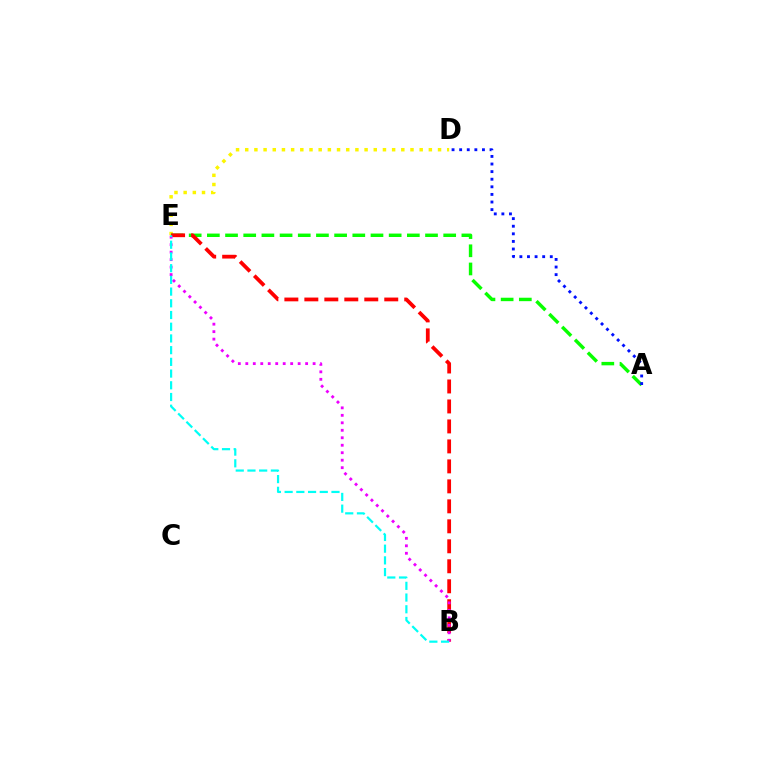{('D', 'E'): [{'color': '#fcf500', 'line_style': 'dotted', 'thickness': 2.49}], ('A', 'E'): [{'color': '#08ff00', 'line_style': 'dashed', 'thickness': 2.47}], ('B', 'E'): [{'color': '#ff0000', 'line_style': 'dashed', 'thickness': 2.71}, {'color': '#ee00ff', 'line_style': 'dotted', 'thickness': 2.03}, {'color': '#00fff6', 'line_style': 'dashed', 'thickness': 1.59}], ('A', 'D'): [{'color': '#0010ff', 'line_style': 'dotted', 'thickness': 2.06}]}